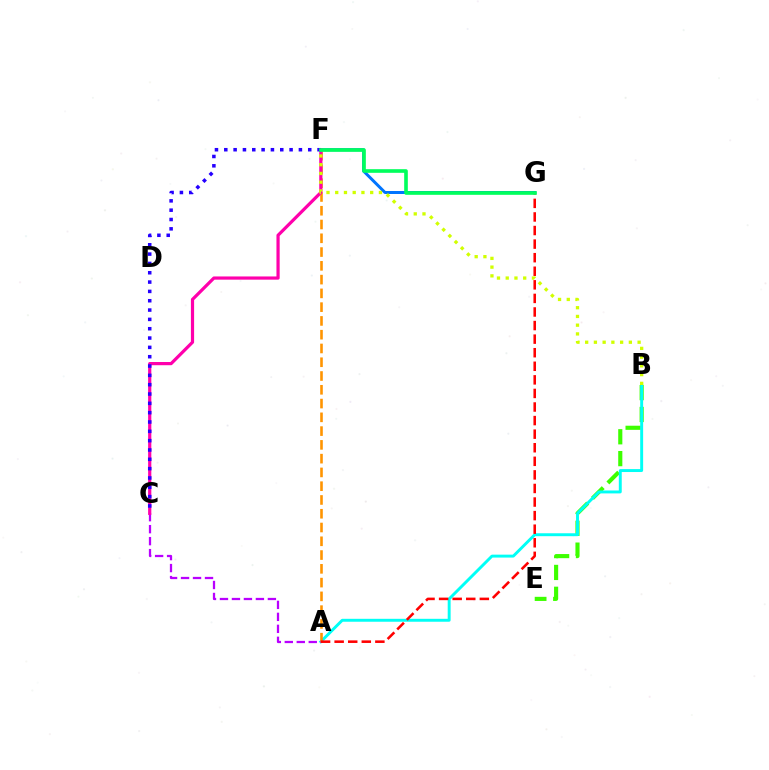{('B', 'E'): [{'color': '#3dff00', 'line_style': 'dashed', 'thickness': 2.97}], ('F', 'G'): [{'color': '#0074ff', 'line_style': 'solid', 'thickness': 2.15}, {'color': '#00ff5c', 'line_style': 'solid', 'thickness': 2.62}], ('A', 'B'): [{'color': '#00fff6', 'line_style': 'solid', 'thickness': 2.11}], ('A', 'F'): [{'color': '#ff9400', 'line_style': 'dashed', 'thickness': 1.87}], ('A', 'C'): [{'color': '#b900ff', 'line_style': 'dashed', 'thickness': 1.63}], ('A', 'G'): [{'color': '#ff0000', 'line_style': 'dashed', 'thickness': 1.84}], ('C', 'F'): [{'color': '#ff00ac', 'line_style': 'solid', 'thickness': 2.31}, {'color': '#2500ff', 'line_style': 'dotted', 'thickness': 2.53}], ('B', 'F'): [{'color': '#d1ff00', 'line_style': 'dotted', 'thickness': 2.37}]}